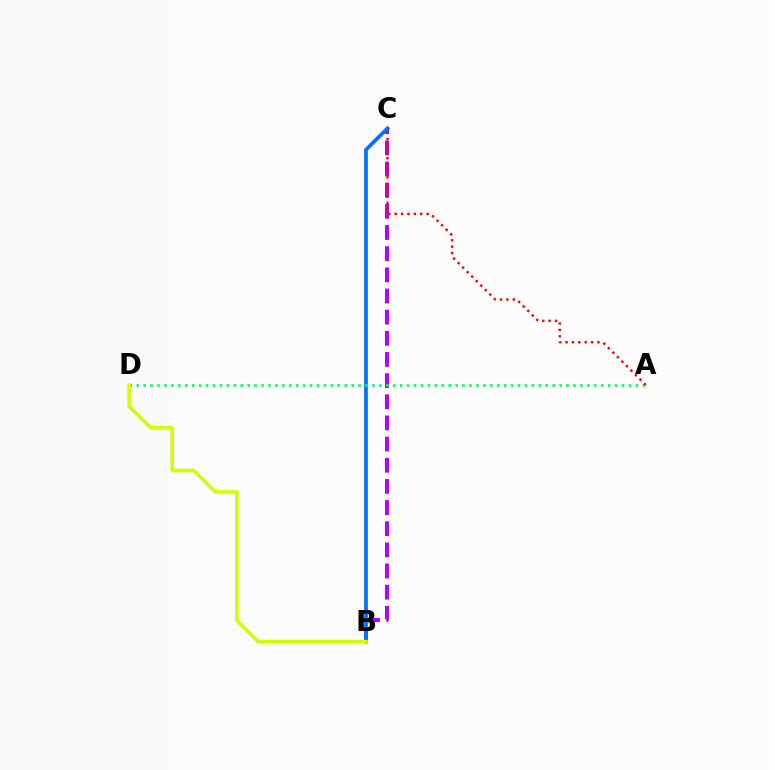{('B', 'C'): [{'color': '#b900ff', 'line_style': 'dashed', 'thickness': 2.87}, {'color': '#0074ff', 'line_style': 'solid', 'thickness': 2.69}], ('A', 'D'): [{'color': '#00ff5c', 'line_style': 'dotted', 'thickness': 1.88}], ('A', 'C'): [{'color': '#ff0000', 'line_style': 'dotted', 'thickness': 1.73}], ('B', 'D'): [{'color': '#d1ff00', 'line_style': 'solid', 'thickness': 2.62}]}